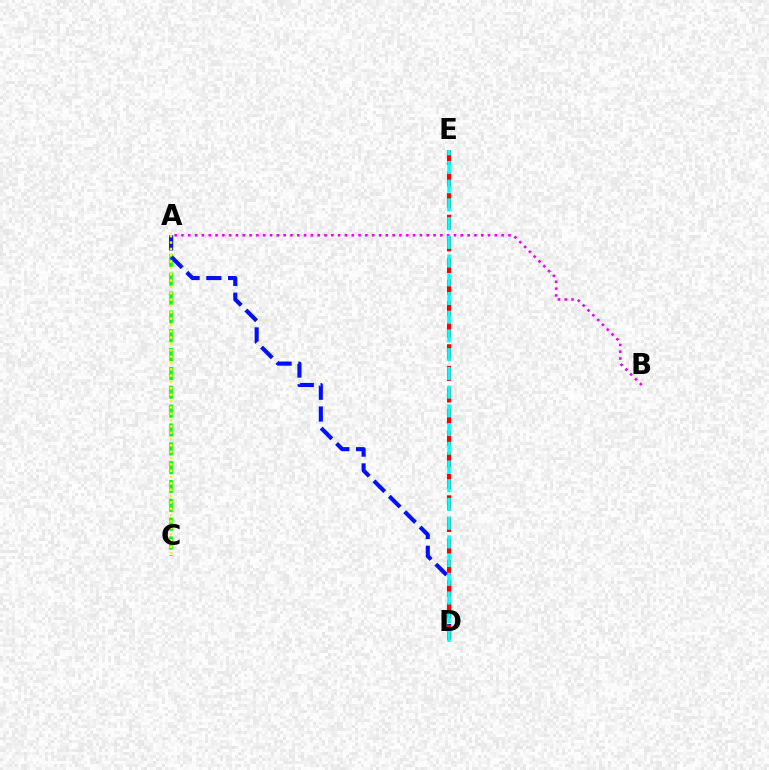{('A', 'C'): [{'color': '#08ff00', 'line_style': 'dashed', 'thickness': 2.56}, {'color': '#fcf500', 'line_style': 'dotted', 'thickness': 1.72}], ('A', 'D'): [{'color': '#0010ff', 'line_style': 'dashed', 'thickness': 2.96}], ('D', 'E'): [{'color': '#ff0000', 'line_style': 'dashed', 'thickness': 2.93}, {'color': '#00fff6', 'line_style': 'dashed', 'thickness': 2.54}], ('A', 'B'): [{'color': '#ee00ff', 'line_style': 'dotted', 'thickness': 1.85}]}